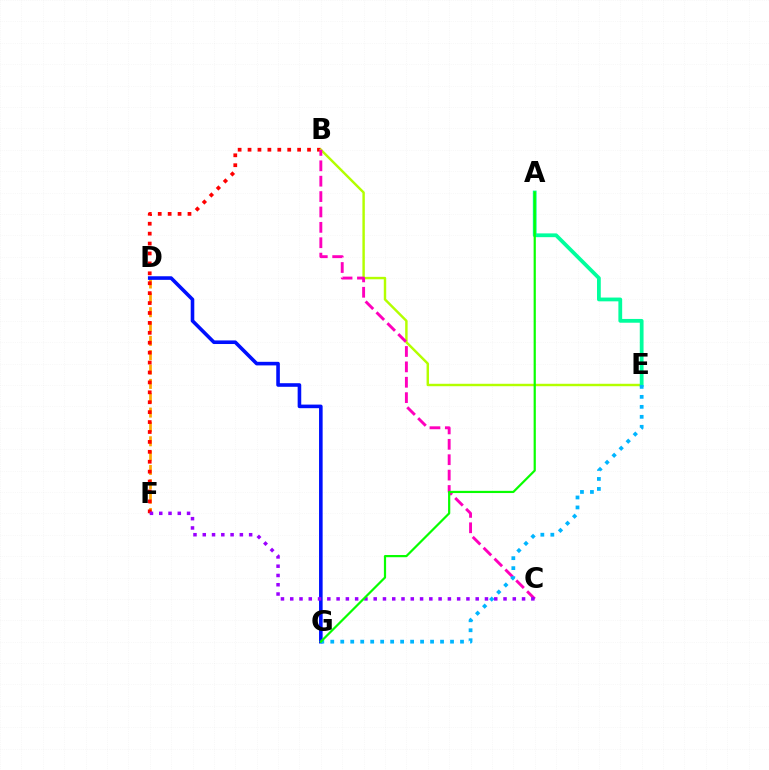{('D', 'F'): [{'color': '#ffa500', 'line_style': 'dashed', 'thickness': 1.95}], ('D', 'G'): [{'color': '#0010ff', 'line_style': 'solid', 'thickness': 2.59}], ('B', 'F'): [{'color': '#ff0000', 'line_style': 'dotted', 'thickness': 2.69}], ('B', 'E'): [{'color': '#b3ff00', 'line_style': 'solid', 'thickness': 1.75}], ('B', 'C'): [{'color': '#ff00bd', 'line_style': 'dashed', 'thickness': 2.09}], ('C', 'F'): [{'color': '#9b00ff', 'line_style': 'dotted', 'thickness': 2.52}], ('A', 'E'): [{'color': '#00ff9d', 'line_style': 'solid', 'thickness': 2.72}], ('E', 'G'): [{'color': '#00b5ff', 'line_style': 'dotted', 'thickness': 2.71}], ('A', 'G'): [{'color': '#08ff00', 'line_style': 'solid', 'thickness': 1.59}]}